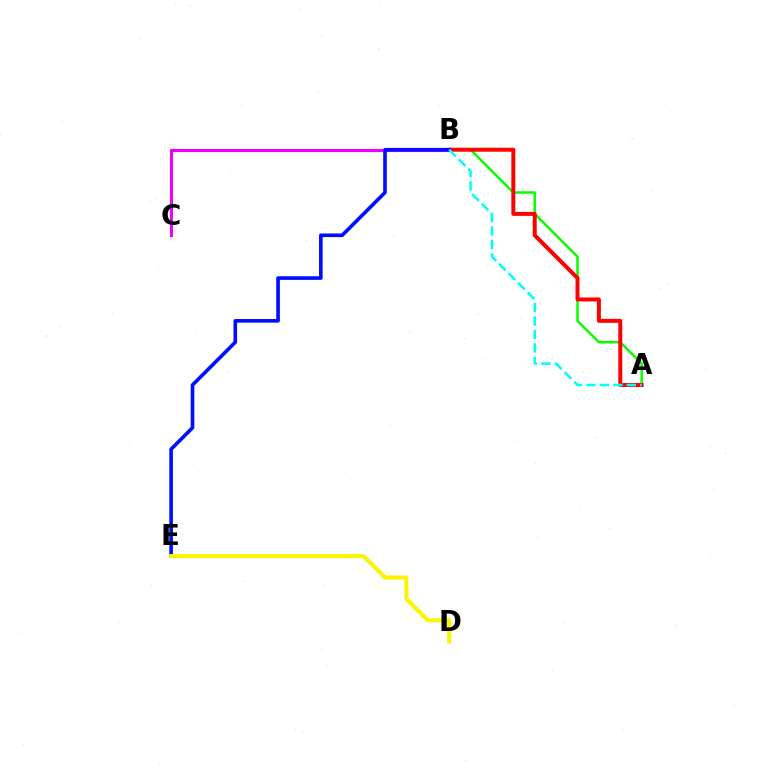{('A', 'B'): [{'color': '#08ff00', 'line_style': 'solid', 'thickness': 1.8}, {'color': '#ff0000', 'line_style': 'solid', 'thickness': 2.86}, {'color': '#00fff6', 'line_style': 'dashed', 'thickness': 1.83}], ('B', 'C'): [{'color': '#ee00ff', 'line_style': 'solid', 'thickness': 2.24}], ('B', 'E'): [{'color': '#0010ff', 'line_style': 'solid', 'thickness': 2.62}], ('D', 'E'): [{'color': '#fcf500', 'line_style': 'solid', 'thickness': 2.93}]}